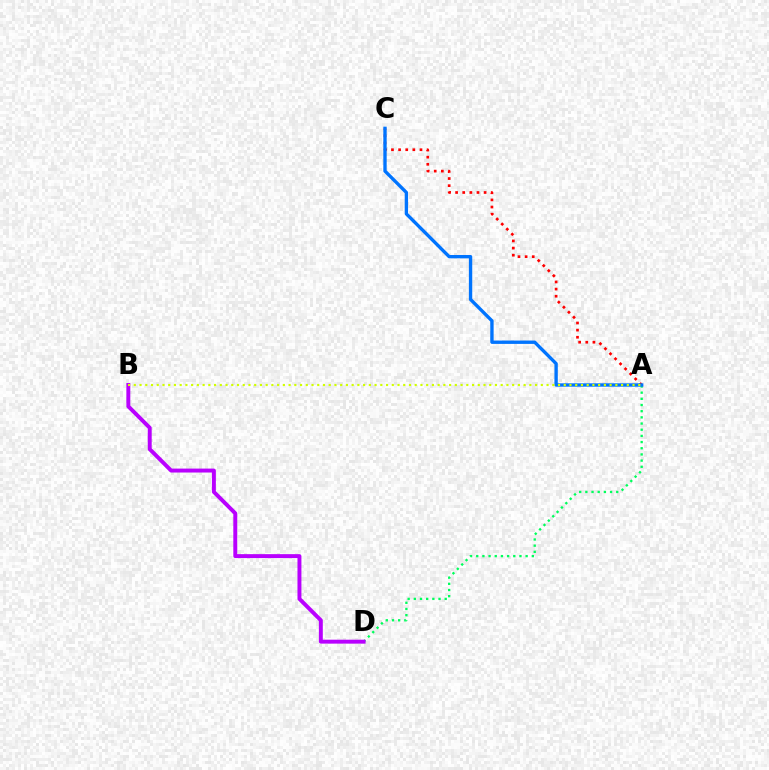{('A', 'C'): [{'color': '#ff0000', 'line_style': 'dotted', 'thickness': 1.94}, {'color': '#0074ff', 'line_style': 'solid', 'thickness': 2.41}], ('A', 'D'): [{'color': '#00ff5c', 'line_style': 'dotted', 'thickness': 1.68}], ('B', 'D'): [{'color': '#b900ff', 'line_style': 'solid', 'thickness': 2.83}], ('A', 'B'): [{'color': '#d1ff00', 'line_style': 'dotted', 'thickness': 1.56}]}